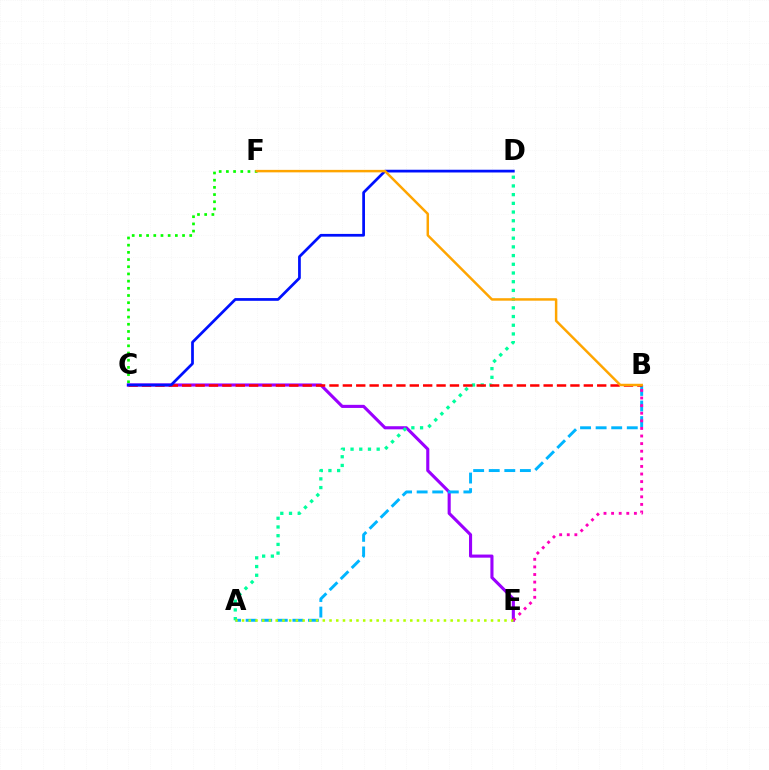{('C', 'E'): [{'color': '#9b00ff', 'line_style': 'solid', 'thickness': 2.23}], ('A', 'B'): [{'color': '#00b5ff', 'line_style': 'dashed', 'thickness': 2.12}], ('A', 'D'): [{'color': '#00ff9d', 'line_style': 'dotted', 'thickness': 2.37}], ('B', 'E'): [{'color': '#ff00bd', 'line_style': 'dotted', 'thickness': 2.06}], ('B', 'C'): [{'color': '#ff0000', 'line_style': 'dashed', 'thickness': 1.82}], ('C', 'F'): [{'color': '#08ff00', 'line_style': 'dotted', 'thickness': 1.95}], ('C', 'D'): [{'color': '#0010ff', 'line_style': 'solid', 'thickness': 1.97}], ('A', 'E'): [{'color': '#b3ff00', 'line_style': 'dotted', 'thickness': 1.83}], ('B', 'F'): [{'color': '#ffa500', 'line_style': 'solid', 'thickness': 1.78}]}